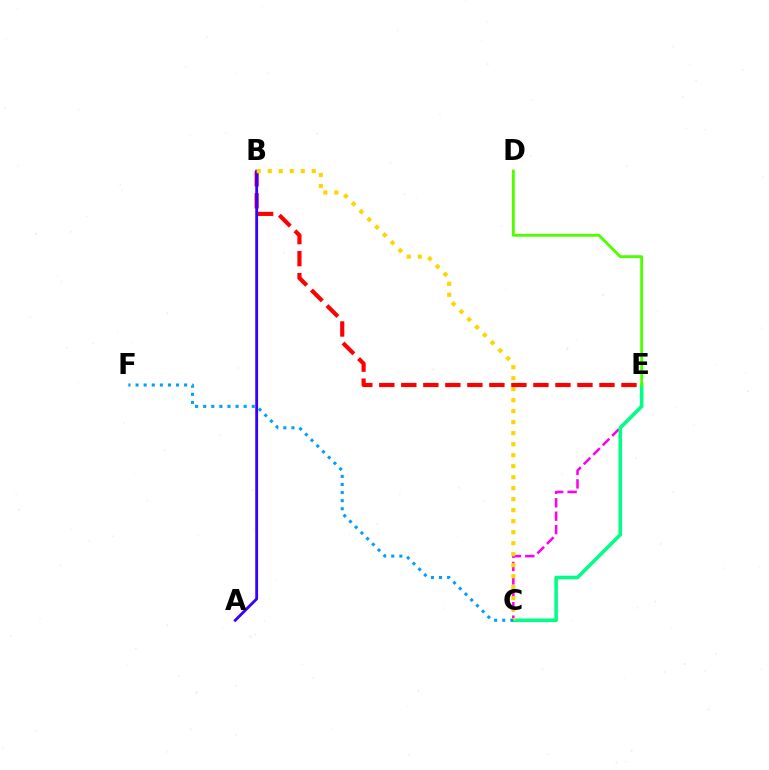{('C', 'E'): [{'color': '#ff00ed', 'line_style': 'dashed', 'thickness': 1.82}, {'color': '#00ff86', 'line_style': 'solid', 'thickness': 2.58}], ('B', 'E'): [{'color': '#ff0000', 'line_style': 'dashed', 'thickness': 2.99}], ('A', 'B'): [{'color': '#3700ff', 'line_style': 'solid', 'thickness': 2.03}], ('B', 'C'): [{'color': '#ffd500', 'line_style': 'dotted', 'thickness': 2.99}], ('C', 'F'): [{'color': '#009eff', 'line_style': 'dotted', 'thickness': 2.2}], ('D', 'E'): [{'color': '#4fff00', 'line_style': 'solid', 'thickness': 2.07}]}